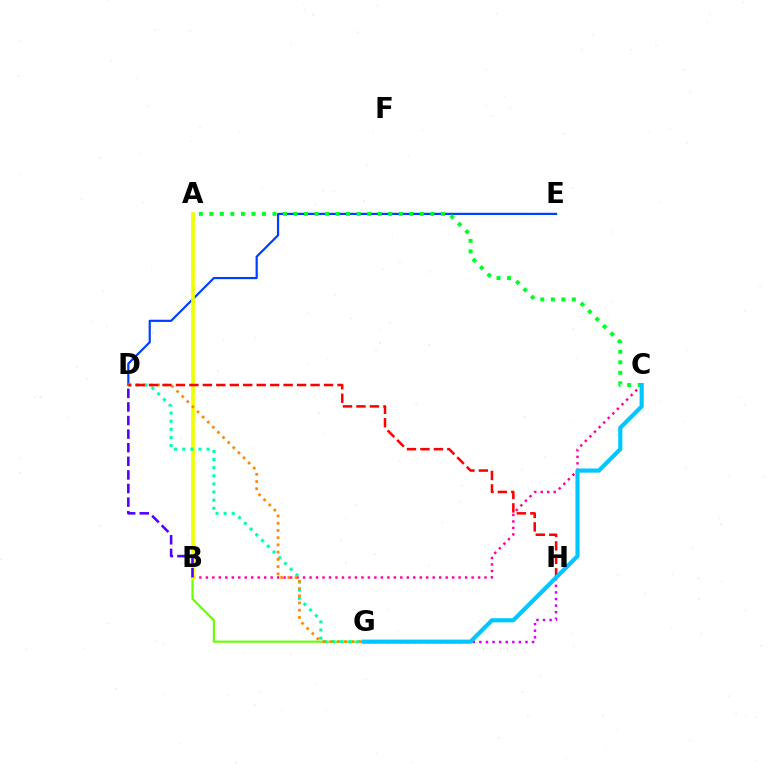{('B', 'C'): [{'color': '#ff00a0', 'line_style': 'dotted', 'thickness': 1.76}], ('G', 'H'): [{'color': '#d600ff', 'line_style': 'dotted', 'thickness': 1.79}], ('D', 'E'): [{'color': '#003fff', 'line_style': 'solid', 'thickness': 1.58}], ('B', 'G'): [{'color': '#66ff00', 'line_style': 'solid', 'thickness': 1.54}], ('A', 'B'): [{'color': '#eeff00', 'line_style': 'solid', 'thickness': 2.65}], ('D', 'G'): [{'color': '#00ffaf', 'line_style': 'dotted', 'thickness': 2.21}, {'color': '#ff8800', 'line_style': 'dotted', 'thickness': 1.96}], ('D', 'H'): [{'color': '#ff0000', 'line_style': 'dashed', 'thickness': 1.83}], ('A', 'C'): [{'color': '#00ff27', 'line_style': 'dotted', 'thickness': 2.86}], ('B', 'D'): [{'color': '#4f00ff', 'line_style': 'dashed', 'thickness': 1.85}], ('C', 'G'): [{'color': '#00c7ff', 'line_style': 'solid', 'thickness': 2.99}]}